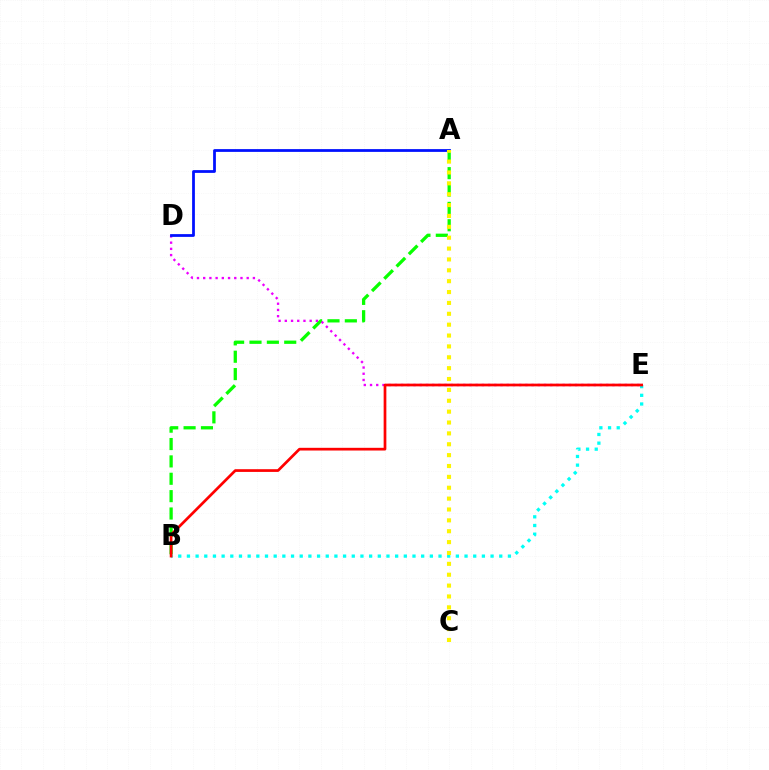{('A', 'B'): [{'color': '#08ff00', 'line_style': 'dashed', 'thickness': 2.36}], ('D', 'E'): [{'color': '#ee00ff', 'line_style': 'dotted', 'thickness': 1.69}], ('B', 'E'): [{'color': '#00fff6', 'line_style': 'dotted', 'thickness': 2.36}, {'color': '#ff0000', 'line_style': 'solid', 'thickness': 1.95}], ('A', 'D'): [{'color': '#0010ff', 'line_style': 'solid', 'thickness': 1.99}], ('A', 'C'): [{'color': '#fcf500', 'line_style': 'dotted', 'thickness': 2.95}]}